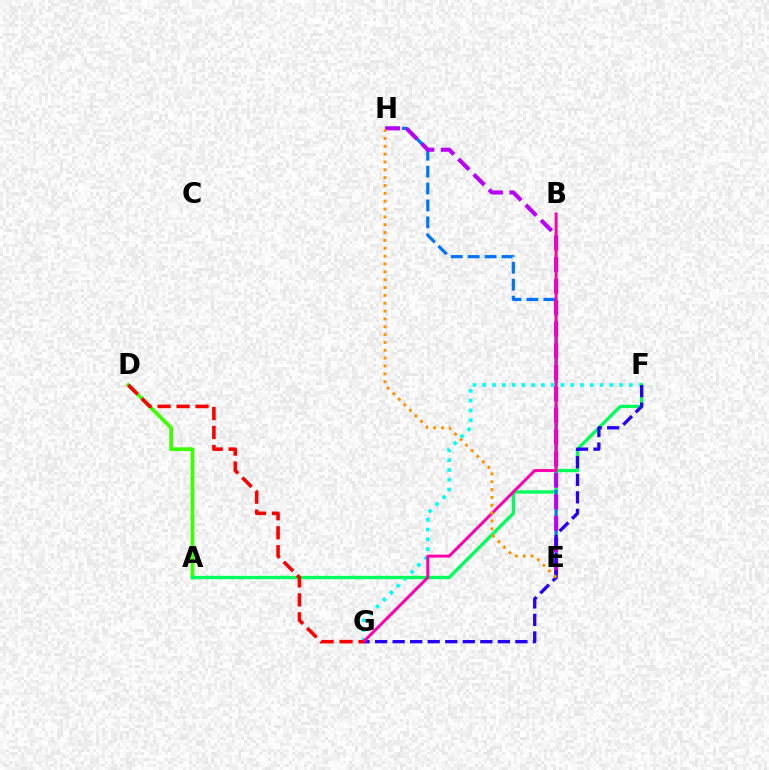{('B', 'E'): [{'color': '#d1ff00', 'line_style': 'dashed', 'thickness': 1.65}], ('A', 'D'): [{'color': '#3dff00', 'line_style': 'solid', 'thickness': 2.7}], ('F', 'G'): [{'color': '#00fff6', 'line_style': 'dotted', 'thickness': 2.66}, {'color': '#2500ff', 'line_style': 'dashed', 'thickness': 2.38}], ('A', 'F'): [{'color': '#00ff5c', 'line_style': 'solid', 'thickness': 2.41}], ('E', 'H'): [{'color': '#0074ff', 'line_style': 'dashed', 'thickness': 2.3}, {'color': '#b900ff', 'line_style': 'dashed', 'thickness': 2.93}, {'color': '#ff9400', 'line_style': 'dotted', 'thickness': 2.13}], ('B', 'G'): [{'color': '#ff00ac', 'line_style': 'solid', 'thickness': 2.14}], ('D', 'G'): [{'color': '#ff0000', 'line_style': 'dashed', 'thickness': 2.58}]}